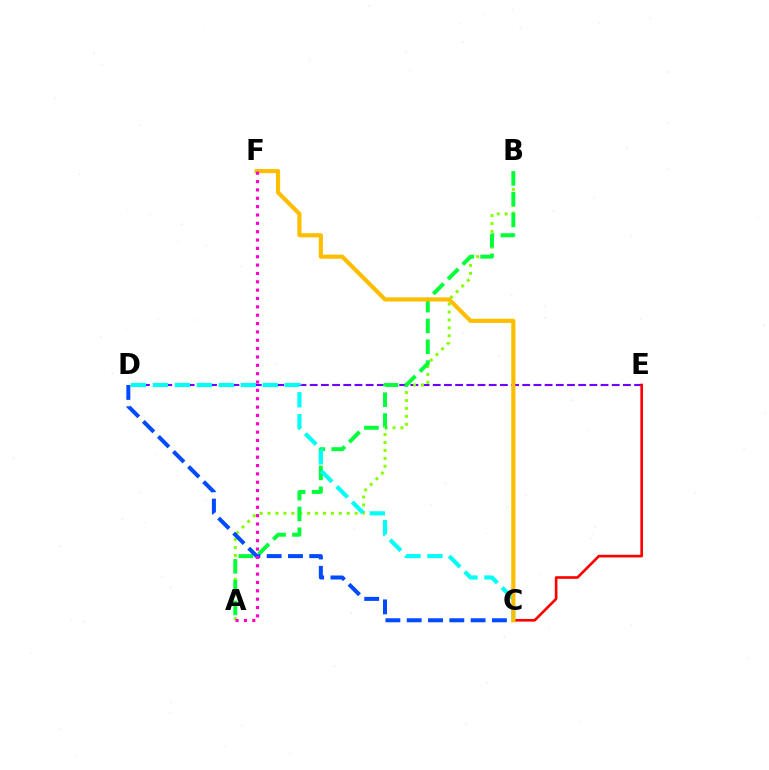{('D', 'E'): [{'color': '#7200ff', 'line_style': 'dashed', 'thickness': 1.52}], ('A', 'B'): [{'color': '#84ff00', 'line_style': 'dotted', 'thickness': 2.15}, {'color': '#00ff39', 'line_style': 'dashed', 'thickness': 2.83}], ('C', 'E'): [{'color': '#ff0000', 'line_style': 'solid', 'thickness': 1.91}], ('C', 'D'): [{'color': '#004bff', 'line_style': 'dashed', 'thickness': 2.89}, {'color': '#00fff6', 'line_style': 'dashed', 'thickness': 2.98}], ('C', 'F'): [{'color': '#ffbd00', 'line_style': 'solid', 'thickness': 2.98}], ('A', 'F'): [{'color': '#ff00cf', 'line_style': 'dotted', 'thickness': 2.27}]}